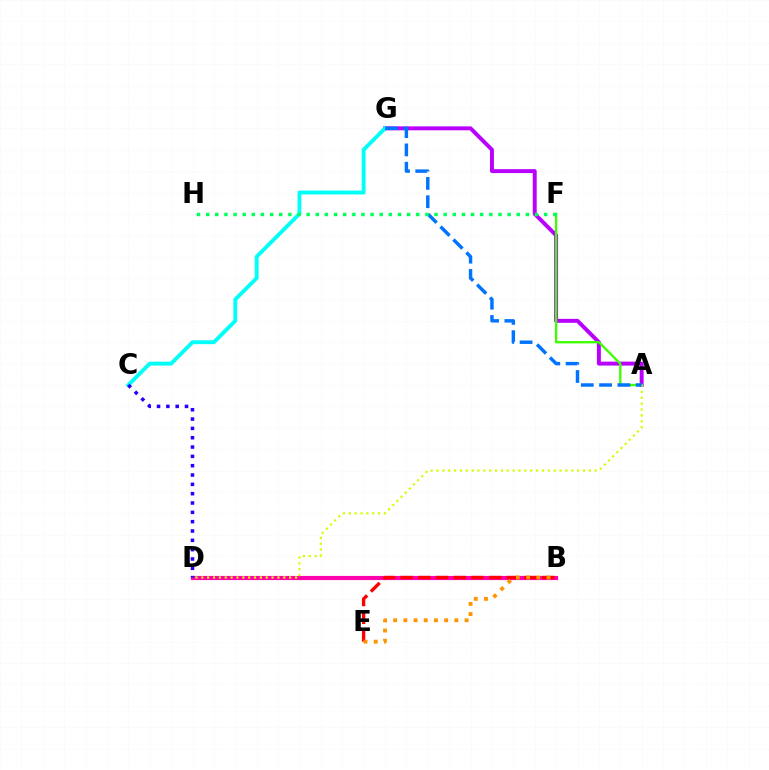{('B', 'D'): [{'color': '#ff00ac', 'line_style': 'solid', 'thickness': 2.98}], ('A', 'G'): [{'color': '#b900ff', 'line_style': 'solid', 'thickness': 2.84}, {'color': '#0074ff', 'line_style': 'dashed', 'thickness': 2.49}], ('A', 'F'): [{'color': '#3dff00', 'line_style': 'solid', 'thickness': 1.68}], ('B', 'E'): [{'color': '#ff0000', 'line_style': 'dashed', 'thickness': 2.4}, {'color': '#ff9400', 'line_style': 'dotted', 'thickness': 2.77}], ('A', 'D'): [{'color': '#d1ff00', 'line_style': 'dotted', 'thickness': 1.59}], ('C', 'G'): [{'color': '#00fff6', 'line_style': 'solid', 'thickness': 2.79}], ('F', 'H'): [{'color': '#00ff5c', 'line_style': 'dotted', 'thickness': 2.48}], ('C', 'D'): [{'color': '#2500ff', 'line_style': 'dotted', 'thickness': 2.53}]}